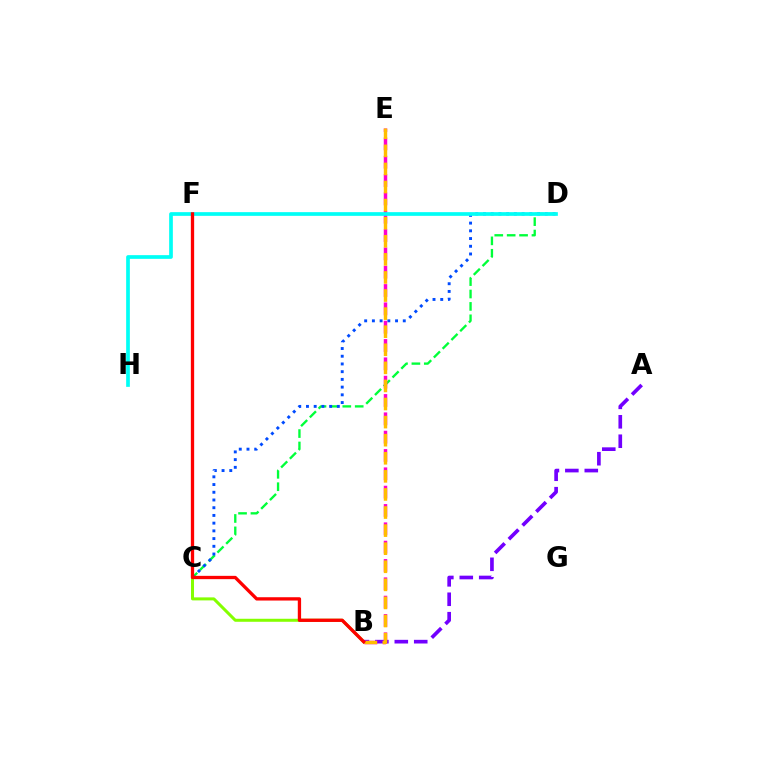{('C', 'D'): [{'color': '#00ff39', 'line_style': 'dashed', 'thickness': 1.68}, {'color': '#004bff', 'line_style': 'dotted', 'thickness': 2.1}], ('B', 'C'): [{'color': '#84ff00', 'line_style': 'solid', 'thickness': 2.17}], ('A', 'B'): [{'color': '#7200ff', 'line_style': 'dashed', 'thickness': 2.64}], ('B', 'E'): [{'color': '#ff00cf', 'line_style': 'dashed', 'thickness': 2.49}, {'color': '#ffbd00', 'line_style': 'dashed', 'thickness': 2.46}], ('D', 'H'): [{'color': '#00fff6', 'line_style': 'solid', 'thickness': 2.66}], ('B', 'F'): [{'color': '#ff0000', 'line_style': 'solid', 'thickness': 2.38}]}